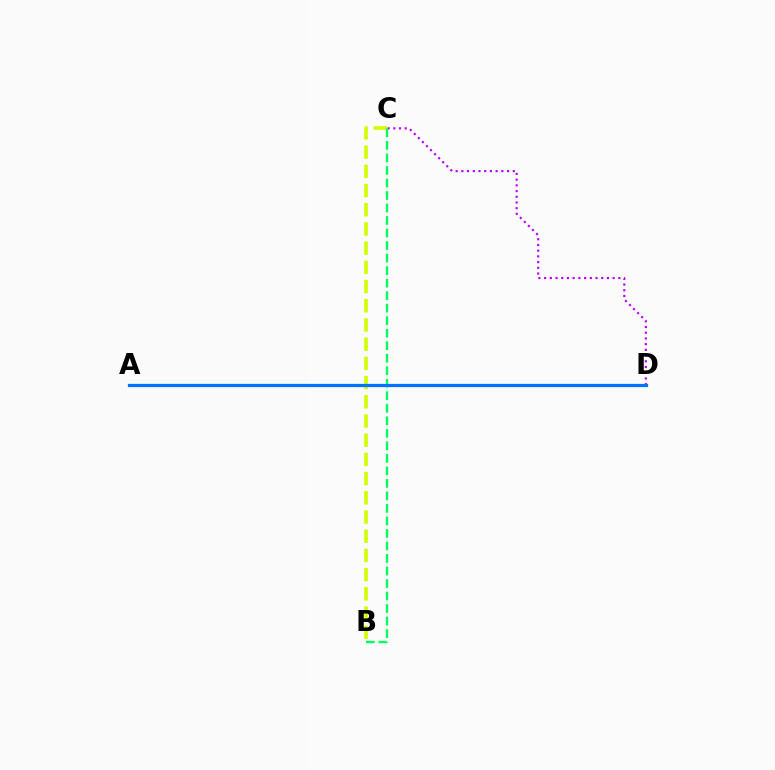{('C', 'D'): [{'color': '#b900ff', 'line_style': 'dotted', 'thickness': 1.55}], ('A', 'D'): [{'color': '#ff0000', 'line_style': 'dotted', 'thickness': 1.96}, {'color': '#0074ff', 'line_style': 'solid', 'thickness': 2.33}], ('B', 'C'): [{'color': '#d1ff00', 'line_style': 'dashed', 'thickness': 2.61}, {'color': '#00ff5c', 'line_style': 'dashed', 'thickness': 1.7}]}